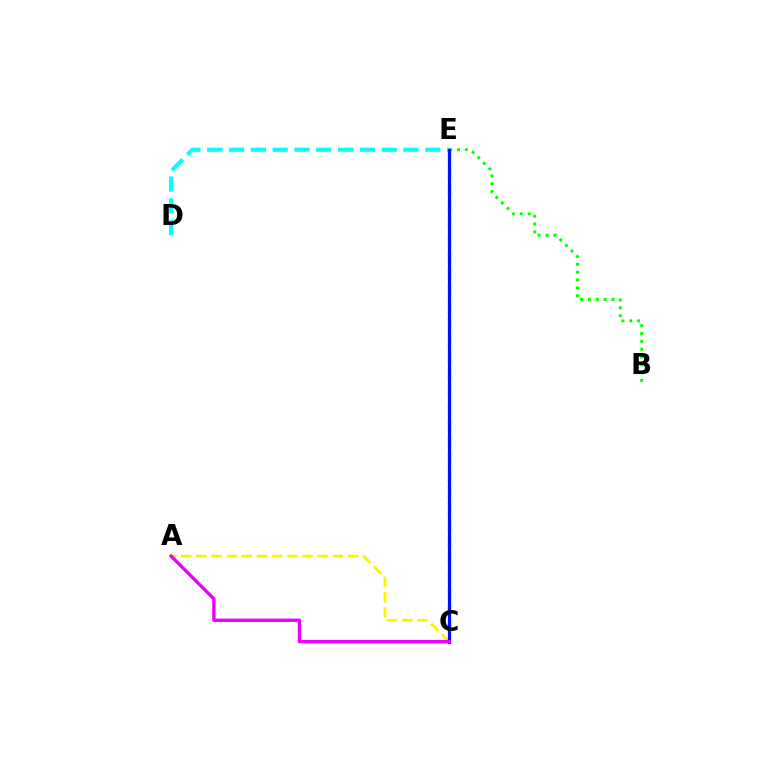{('D', 'E'): [{'color': '#00fff6', 'line_style': 'dashed', 'thickness': 2.96}], ('C', 'E'): [{'color': '#ff0000', 'line_style': 'dashed', 'thickness': 2.28}, {'color': '#0010ff', 'line_style': 'solid', 'thickness': 2.3}], ('A', 'C'): [{'color': '#fcf500', 'line_style': 'dashed', 'thickness': 2.06}, {'color': '#ee00ff', 'line_style': 'solid', 'thickness': 2.44}], ('B', 'E'): [{'color': '#08ff00', 'line_style': 'dotted', 'thickness': 2.13}]}